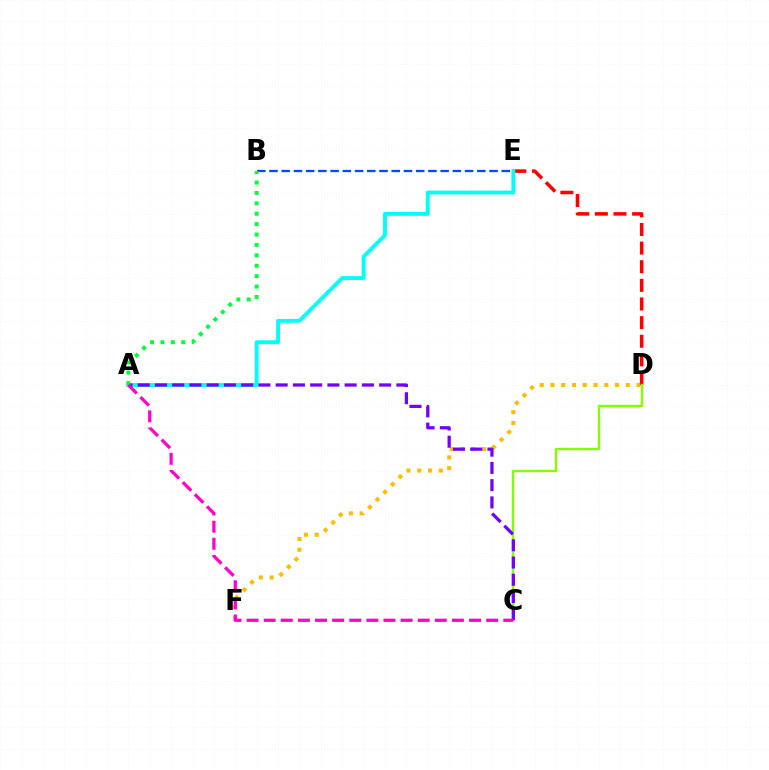{('D', 'F'): [{'color': '#ffbd00', 'line_style': 'dotted', 'thickness': 2.92}], ('D', 'E'): [{'color': '#ff0000', 'line_style': 'dashed', 'thickness': 2.53}], ('A', 'E'): [{'color': '#00fff6', 'line_style': 'solid', 'thickness': 2.77}], ('C', 'D'): [{'color': '#84ff00', 'line_style': 'solid', 'thickness': 1.71}], ('B', 'E'): [{'color': '#004bff', 'line_style': 'dashed', 'thickness': 1.66}], ('A', 'C'): [{'color': '#7200ff', 'line_style': 'dashed', 'thickness': 2.34}, {'color': '#ff00cf', 'line_style': 'dashed', 'thickness': 2.32}], ('A', 'B'): [{'color': '#00ff39', 'line_style': 'dotted', 'thickness': 2.83}]}